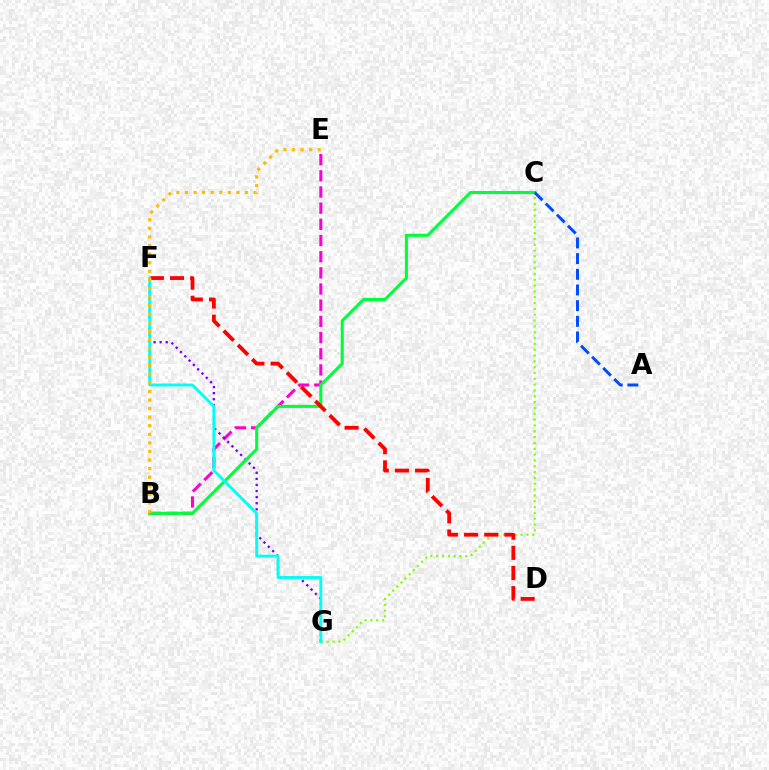{('C', 'G'): [{'color': '#84ff00', 'line_style': 'dotted', 'thickness': 1.58}], ('B', 'E'): [{'color': '#ff00cf', 'line_style': 'dashed', 'thickness': 2.2}, {'color': '#ffbd00', 'line_style': 'dotted', 'thickness': 2.33}], ('F', 'G'): [{'color': '#7200ff', 'line_style': 'dotted', 'thickness': 1.65}, {'color': '#00fff6', 'line_style': 'solid', 'thickness': 2.08}], ('B', 'C'): [{'color': '#00ff39', 'line_style': 'solid', 'thickness': 2.21}], ('D', 'F'): [{'color': '#ff0000', 'line_style': 'dashed', 'thickness': 2.73}], ('A', 'C'): [{'color': '#004bff', 'line_style': 'dashed', 'thickness': 2.13}]}